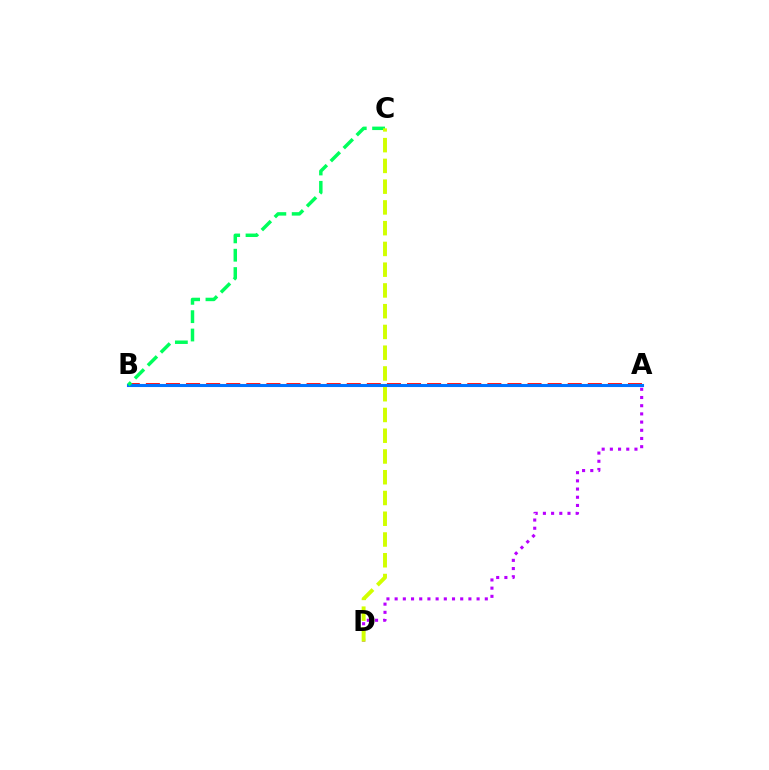{('A', 'B'): [{'color': '#ff0000', 'line_style': 'dashed', 'thickness': 2.73}, {'color': '#0074ff', 'line_style': 'solid', 'thickness': 2.22}], ('A', 'D'): [{'color': '#b900ff', 'line_style': 'dotted', 'thickness': 2.23}], ('B', 'C'): [{'color': '#00ff5c', 'line_style': 'dashed', 'thickness': 2.49}], ('C', 'D'): [{'color': '#d1ff00', 'line_style': 'dashed', 'thickness': 2.82}]}